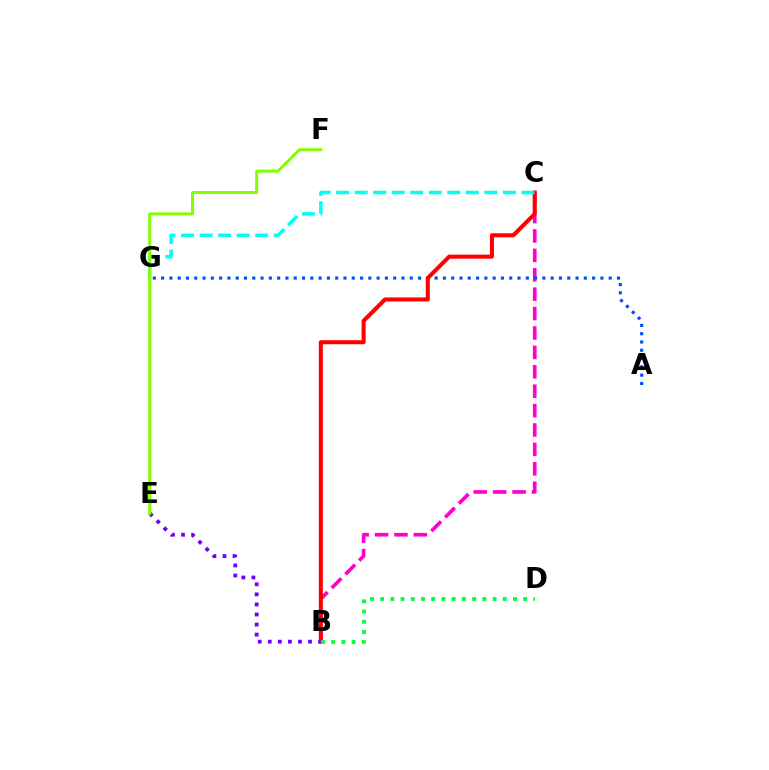{('B', 'C'): [{'color': '#ff00cf', 'line_style': 'dashed', 'thickness': 2.64}, {'color': '#ff0000', 'line_style': 'solid', 'thickness': 2.91}], ('A', 'G'): [{'color': '#004bff', 'line_style': 'dotted', 'thickness': 2.25}], ('E', 'G'): [{'color': '#ffbd00', 'line_style': 'solid', 'thickness': 1.74}], ('C', 'G'): [{'color': '#00fff6', 'line_style': 'dashed', 'thickness': 2.52}], ('B', 'D'): [{'color': '#00ff39', 'line_style': 'dotted', 'thickness': 2.78}], ('B', 'E'): [{'color': '#7200ff', 'line_style': 'dotted', 'thickness': 2.73}], ('E', 'F'): [{'color': '#84ff00', 'line_style': 'solid', 'thickness': 2.15}]}